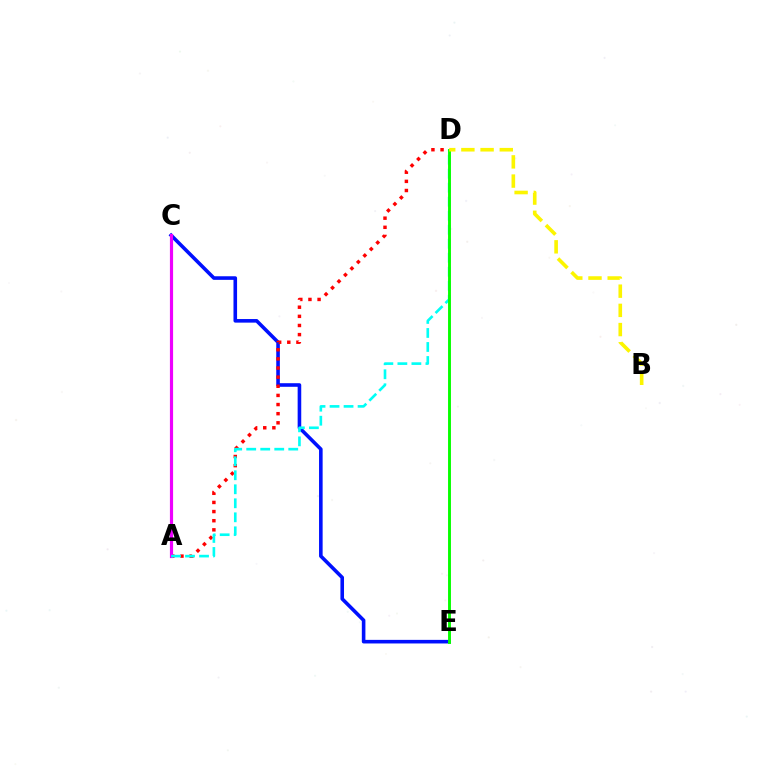{('C', 'E'): [{'color': '#0010ff', 'line_style': 'solid', 'thickness': 2.59}], ('A', 'D'): [{'color': '#ff0000', 'line_style': 'dotted', 'thickness': 2.48}, {'color': '#00fff6', 'line_style': 'dashed', 'thickness': 1.9}], ('A', 'C'): [{'color': '#ee00ff', 'line_style': 'solid', 'thickness': 2.28}], ('D', 'E'): [{'color': '#08ff00', 'line_style': 'solid', 'thickness': 2.1}], ('B', 'D'): [{'color': '#fcf500', 'line_style': 'dashed', 'thickness': 2.61}]}